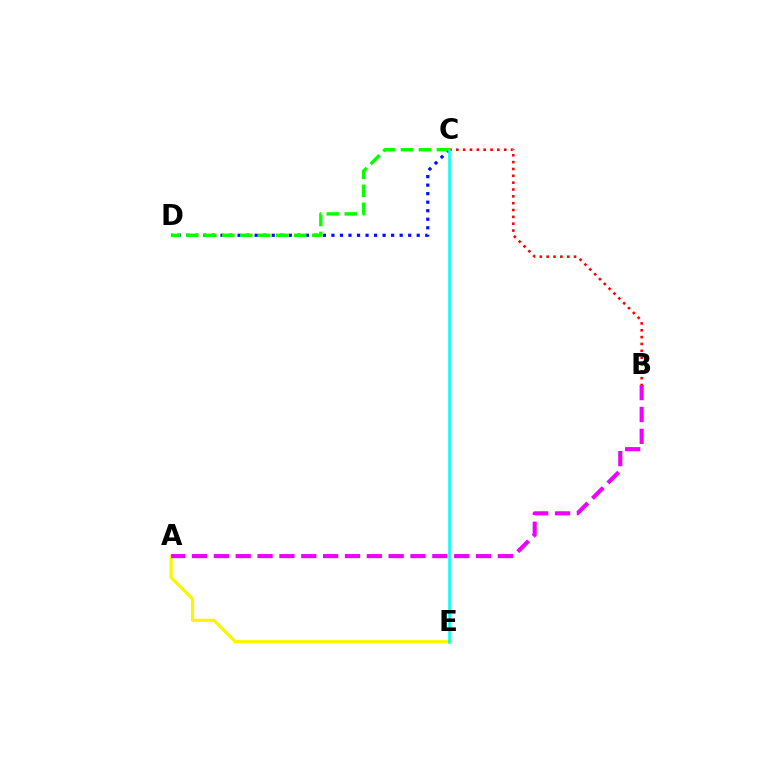{('C', 'D'): [{'color': '#0010ff', 'line_style': 'dotted', 'thickness': 2.32}, {'color': '#08ff00', 'line_style': 'dashed', 'thickness': 2.44}], ('B', 'C'): [{'color': '#ff0000', 'line_style': 'dotted', 'thickness': 1.86}], ('A', 'E'): [{'color': '#fcf500', 'line_style': 'solid', 'thickness': 2.27}], ('C', 'E'): [{'color': '#00fff6', 'line_style': 'solid', 'thickness': 1.85}], ('A', 'B'): [{'color': '#ee00ff', 'line_style': 'dashed', 'thickness': 2.97}]}